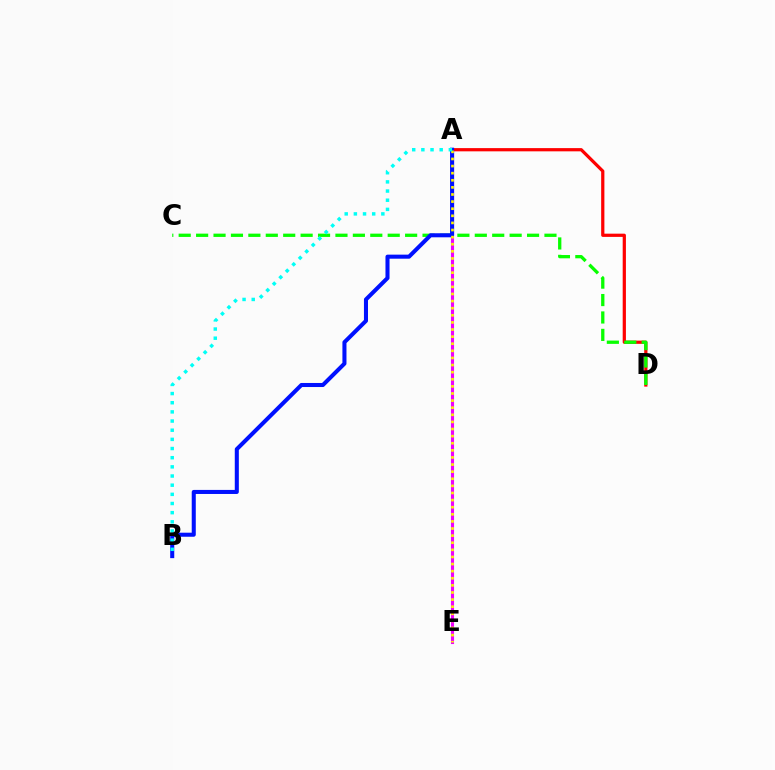{('A', 'D'): [{'color': '#ff0000', 'line_style': 'solid', 'thickness': 2.32}], ('C', 'D'): [{'color': '#08ff00', 'line_style': 'dashed', 'thickness': 2.37}], ('A', 'E'): [{'color': '#ee00ff', 'line_style': 'solid', 'thickness': 2.24}, {'color': '#fcf500', 'line_style': 'dotted', 'thickness': 1.93}], ('A', 'B'): [{'color': '#0010ff', 'line_style': 'solid', 'thickness': 2.92}, {'color': '#00fff6', 'line_style': 'dotted', 'thickness': 2.49}]}